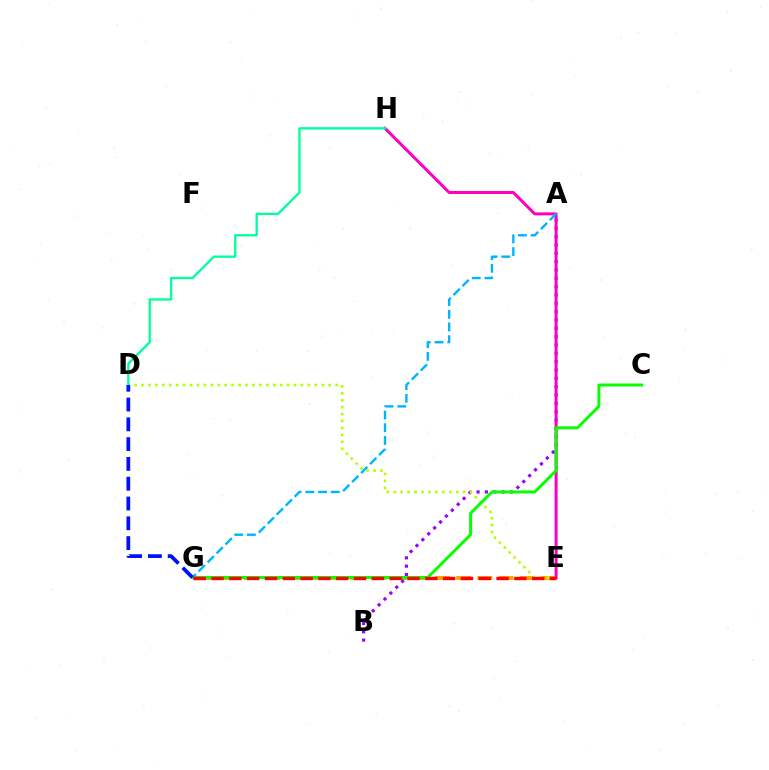{('E', 'G'): [{'color': '#ffa500', 'line_style': 'dashed', 'thickness': 2.89}, {'color': '#ff0000', 'line_style': 'dashed', 'thickness': 2.42}], ('A', 'B'): [{'color': '#9b00ff', 'line_style': 'dotted', 'thickness': 2.26}], ('D', 'E'): [{'color': '#b3ff00', 'line_style': 'dotted', 'thickness': 1.88}], ('E', 'H'): [{'color': '#ff00bd', 'line_style': 'solid', 'thickness': 2.15}], ('D', 'H'): [{'color': '#00ff9d', 'line_style': 'solid', 'thickness': 1.68}], ('C', 'G'): [{'color': '#08ff00', 'line_style': 'solid', 'thickness': 2.14}], ('A', 'G'): [{'color': '#00b5ff', 'line_style': 'dashed', 'thickness': 1.73}], ('D', 'G'): [{'color': '#0010ff', 'line_style': 'dashed', 'thickness': 2.69}]}